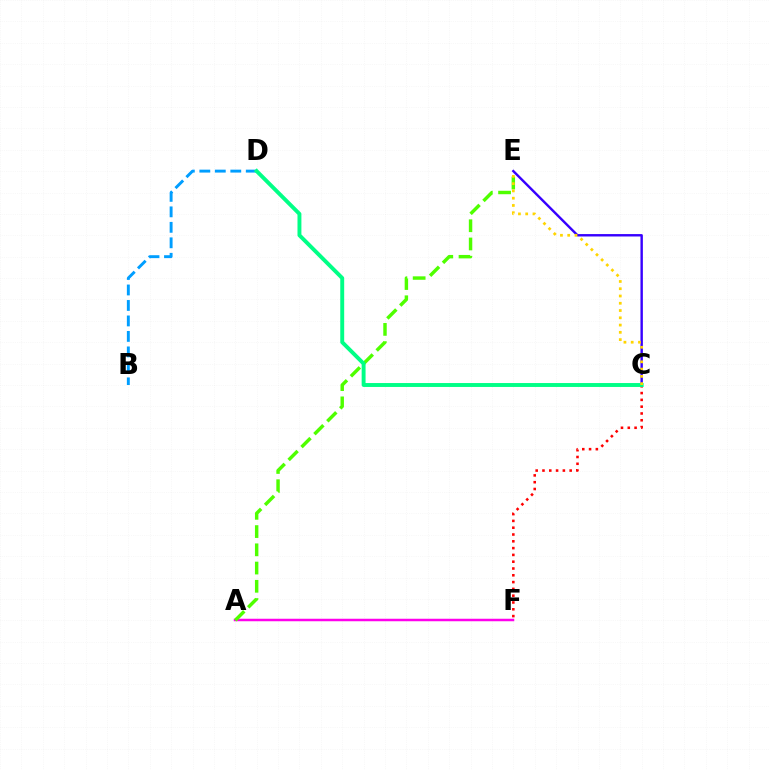{('A', 'F'): [{'color': '#ff00ed', 'line_style': 'solid', 'thickness': 1.8}], ('C', 'F'): [{'color': '#ff0000', 'line_style': 'dotted', 'thickness': 1.85}], ('B', 'D'): [{'color': '#009eff', 'line_style': 'dashed', 'thickness': 2.1}], ('A', 'E'): [{'color': '#4fff00', 'line_style': 'dashed', 'thickness': 2.48}], ('C', 'E'): [{'color': '#3700ff', 'line_style': 'solid', 'thickness': 1.73}, {'color': '#ffd500', 'line_style': 'dotted', 'thickness': 1.97}], ('C', 'D'): [{'color': '#00ff86', 'line_style': 'solid', 'thickness': 2.82}]}